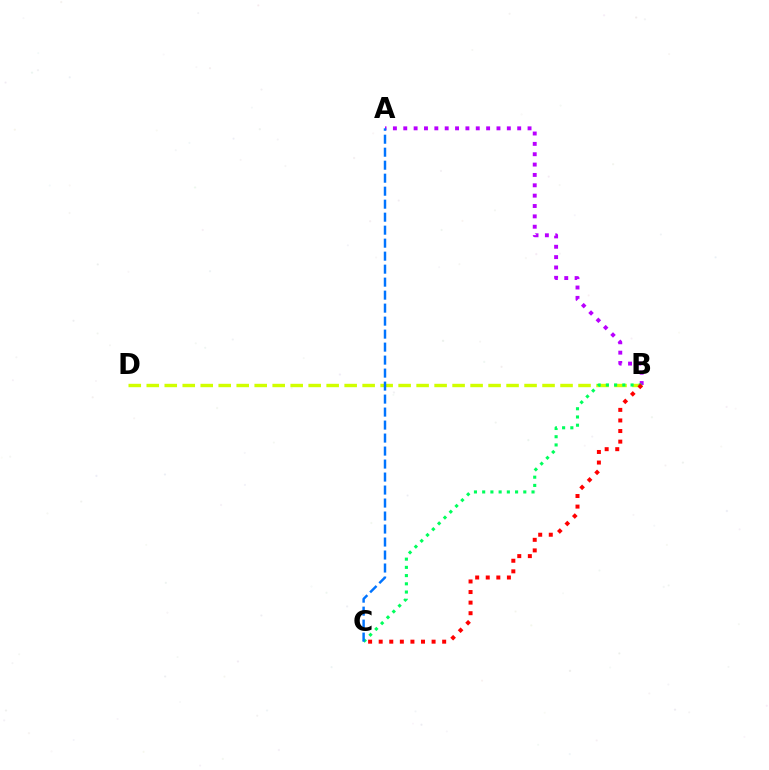{('B', 'D'): [{'color': '#d1ff00', 'line_style': 'dashed', 'thickness': 2.44}], ('A', 'B'): [{'color': '#b900ff', 'line_style': 'dotted', 'thickness': 2.81}], ('B', 'C'): [{'color': '#00ff5c', 'line_style': 'dotted', 'thickness': 2.23}, {'color': '#ff0000', 'line_style': 'dotted', 'thickness': 2.87}], ('A', 'C'): [{'color': '#0074ff', 'line_style': 'dashed', 'thickness': 1.77}]}